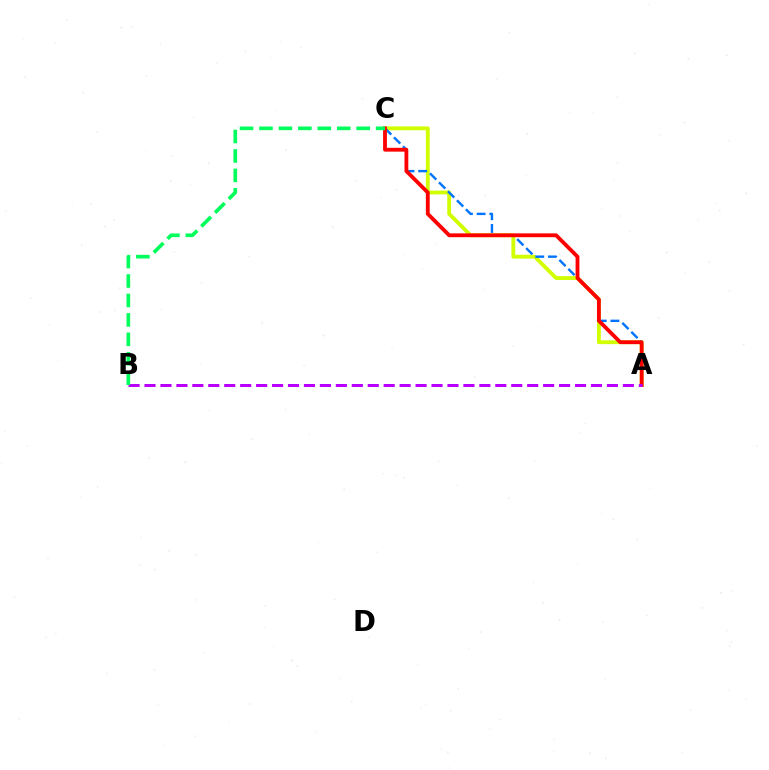{('A', 'C'): [{'color': '#d1ff00', 'line_style': 'solid', 'thickness': 2.77}, {'color': '#0074ff', 'line_style': 'dashed', 'thickness': 1.72}, {'color': '#ff0000', 'line_style': 'solid', 'thickness': 2.75}], ('A', 'B'): [{'color': '#b900ff', 'line_style': 'dashed', 'thickness': 2.17}], ('B', 'C'): [{'color': '#00ff5c', 'line_style': 'dashed', 'thickness': 2.64}]}